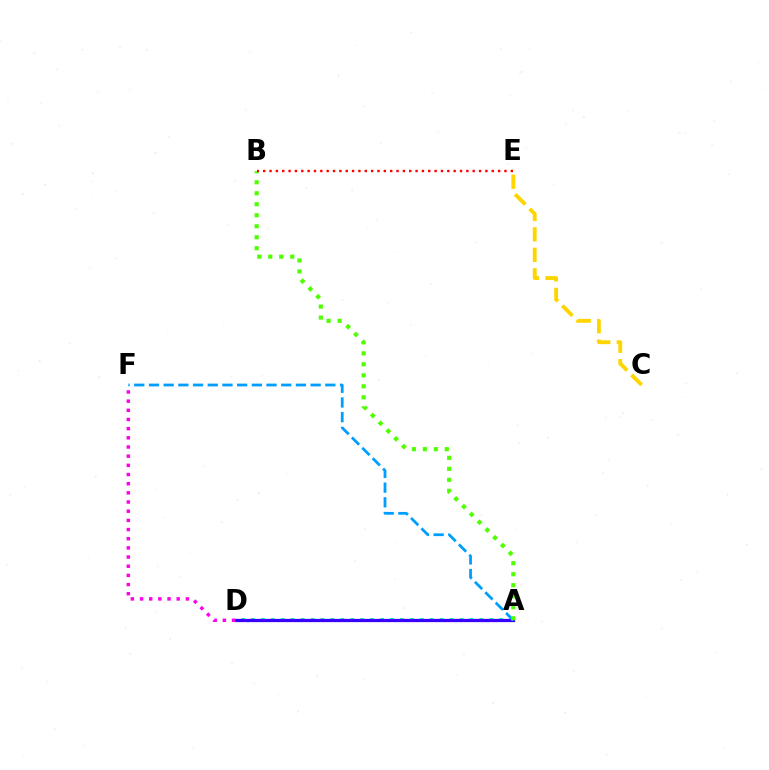{('A', 'D'): [{'color': '#00ff86', 'line_style': 'dotted', 'thickness': 2.7}, {'color': '#3700ff', 'line_style': 'solid', 'thickness': 2.35}], ('C', 'E'): [{'color': '#ffd500', 'line_style': 'dashed', 'thickness': 2.78}], ('A', 'F'): [{'color': '#009eff', 'line_style': 'dashed', 'thickness': 2.0}], ('D', 'F'): [{'color': '#ff00ed', 'line_style': 'dotted', 'thickness': 2.49}], ('A', 'B'): [{'color': '#4fff00', 'line_style': 'dotted', 'thickness': 2.99}], ('B', 'E'): [{'color': '#ff0000', 'line_style': 'dotted', 'thickness': 1.73}]}